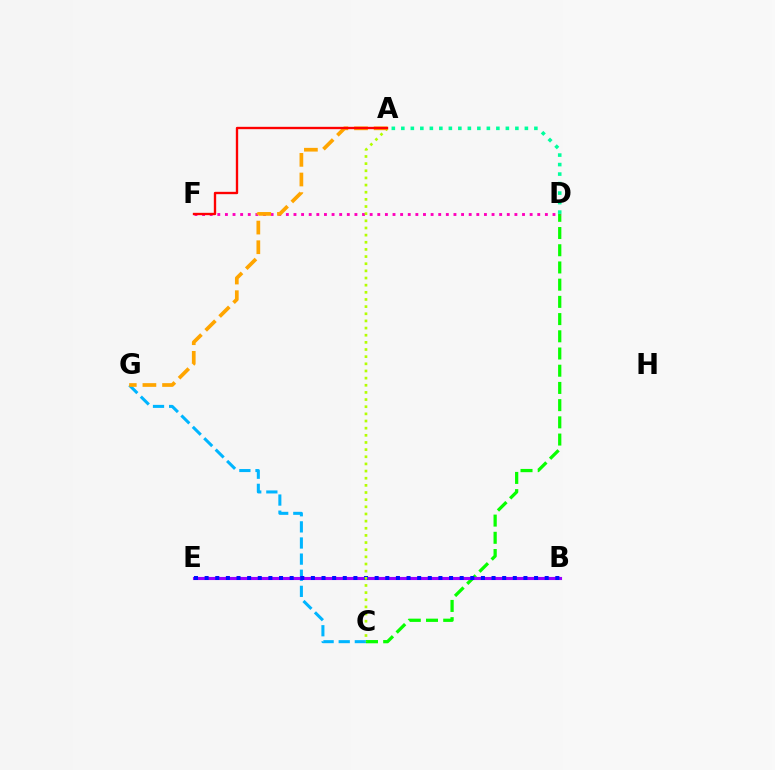{('C', 'D'): [{'color': '#08ff00', 'line_style': 'dashed', 'thickness': 2.34}], ('C', 'G'): [{'color': '#00b5ff', 'line_style': 'dashed', 'thickness': 2.19}], ('B', 'E'): [{'color': '#9b00ff', 'line_style': 'solid', 'thickness': 2.24}, {'color': '#0010ff', 'line_style': 'dotted', 'thickness': 2.89}], ('D', 'F'): [{'color': '#ff00bd', 'line_style': 'dotted', 'thickness': 2.07}], ('A', 'D'): [{'color': '#00ff9d', 'line_style': 'dotted', 'thickness': 2.58}], ('A', 'C'): [{'color': '#b3ff00', 'line_style': 'dotted', 'thickness': 1.94}], ('A', 'G'): [{'color': '#ffa500', 'line_style': 'dashed', 'thickness': 2.67}], ('A', 'F'): [{'color': '#ff0000', 'line_style': 'solid', 'thickness': 1.69}]}